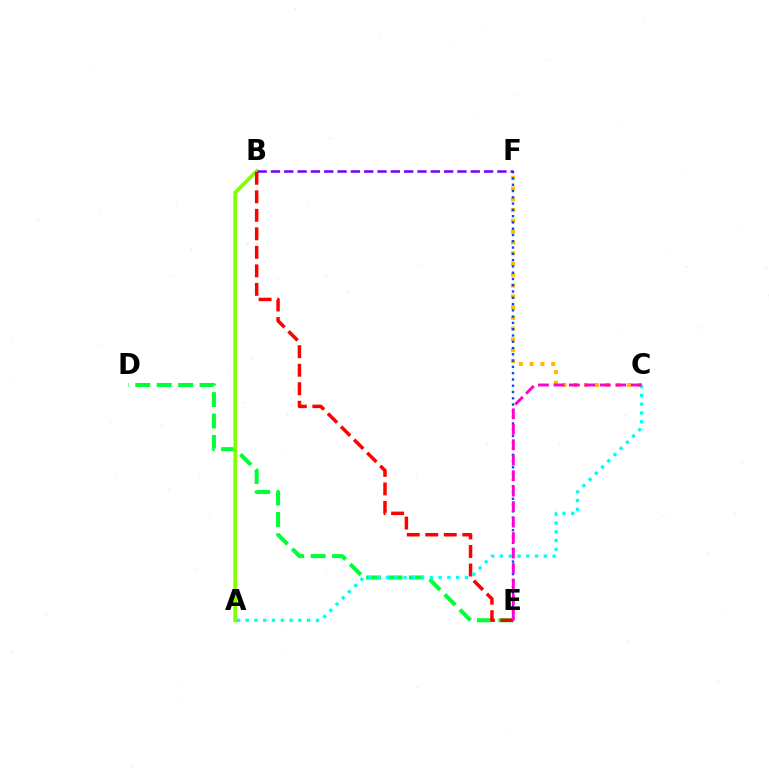{('C', 'F'): [{'color': '#ffbd00', 'line_style': 'dotted', 'thickness': 2.93}], ('D', 'E'): [{'color': '#00ff39', 'line_style': 'dashed', 'thickness': 2.91}], ('A', 'B'): [{'color': '#84ff00', 'line_style': 'solid', 'thickness': 2.77}], ('B', 'E'): [{'color': '#ff0000', 'line_style': 'dashed', 'thickness': 2.52}], ('E', 'F'): [{'color': '#004bff', 'line_style': 'dotted', 'thickness': 1.71}], ('A', 'C'): [{'color': '#00fff6', 'line_style': 'dotted', 'thickness': 2.38}], ('C', 'E'): [{'color': '#ff00cf', 'line_style': 'dashed', 'thickness': 2.1}], ('B', 'F'): [{'color': '#7200ff', 'line_style': 'dashed', 'thickness': 1.81}]}